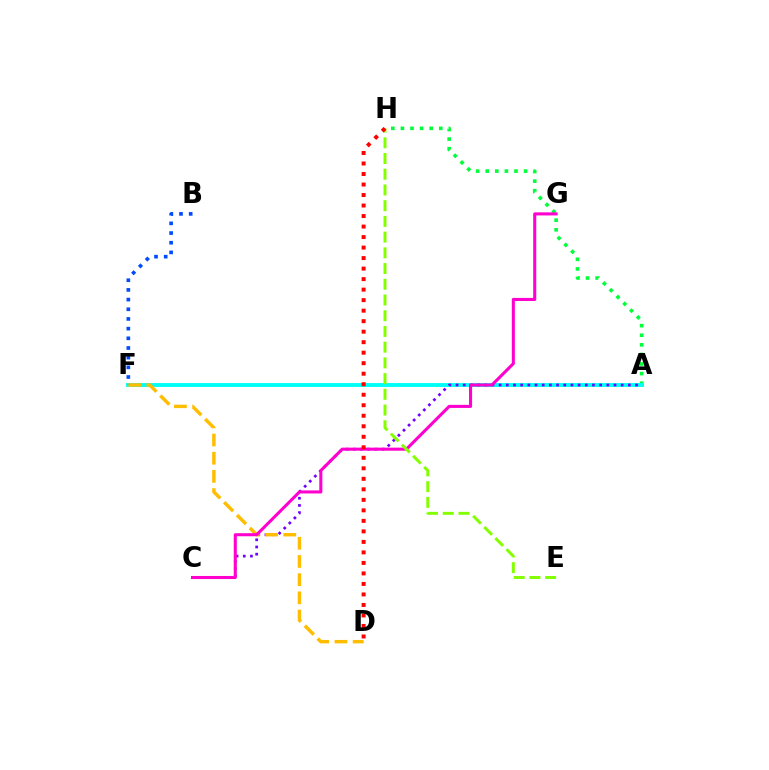{('A', 'H'): [{'color': '#00ff39', 'line_style': 'dotted', 'thickness': 2.61}], ('A', 'F'): [{'color': '#00fff6', 'line_style': 'solid', 'thickness': 2.8}], ('A', 'C'): [{'color': '#7200ff', 'line_style': 'dotted', 'thickness': 1.95}], ('D', 'F'): [{'color': '#ffbd00', 'line_style': 'dashed', 'thickness': 2.47}], ('B', 'F'): [{'color': '#004bff', 'line_style': 'dotted', 'thickness': 2.63}], ('C', 'G'): [{'color': '#ff00cf', 'line_style': 'solid', 'thickness': 2.21}], ('E', 'H'): [{'color': '#84ff00', 'line_style': 'dashed', 'thickness': 2.14}], ('D', 'H'): [{'color': '#ff0000', 'line_style': 'dotted', 'thickness': 2.86}]}